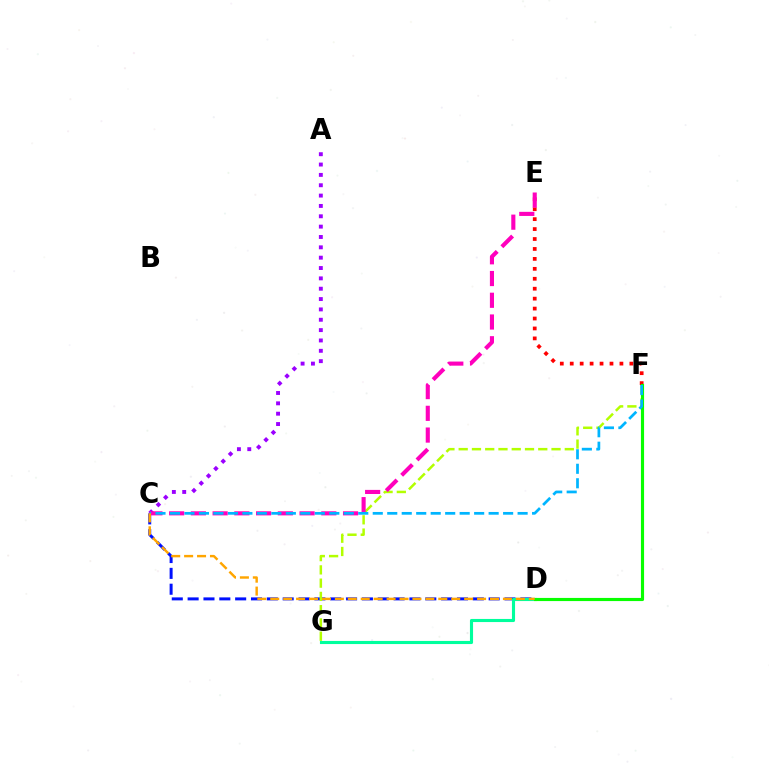{('C', 'D'): [{'color': '#0010ff', 'line_style': 'dashed', 'thickness': 2.15}, {'color': '#ffa500', 'line_style': 'dashed', 'thickness': 1.76}], ('F', 'G'): [{'color': '#b3ff00', 'line_style': 'dashed', 'thickness': 1.8}], ('A', 'C'): [{'color': '#9b00ff', 'line_style': 'dotted', 'thickness': 2.81}], ('E', 'F'): [{'color': '#ff0000', 'line_style': 'dotted', 'thickness': 2.7}], ('C', 'E'): [{'color': '#ff00bd', 'line_style': 'dashed', 'thickness': 2.95}], ('D', 'G'): [{'color': '#00ff9d', 'line_style': 'solid', 'thickness': 2.24}], ('D', 'F'): [{'color': '#08ff00', 'line_style': 'solid', 'thickness': 2.26}], ('C', 'F'): [{'color': '#00b5ff', 'line_style': 'dashed', 'thickness': 1.97}]}